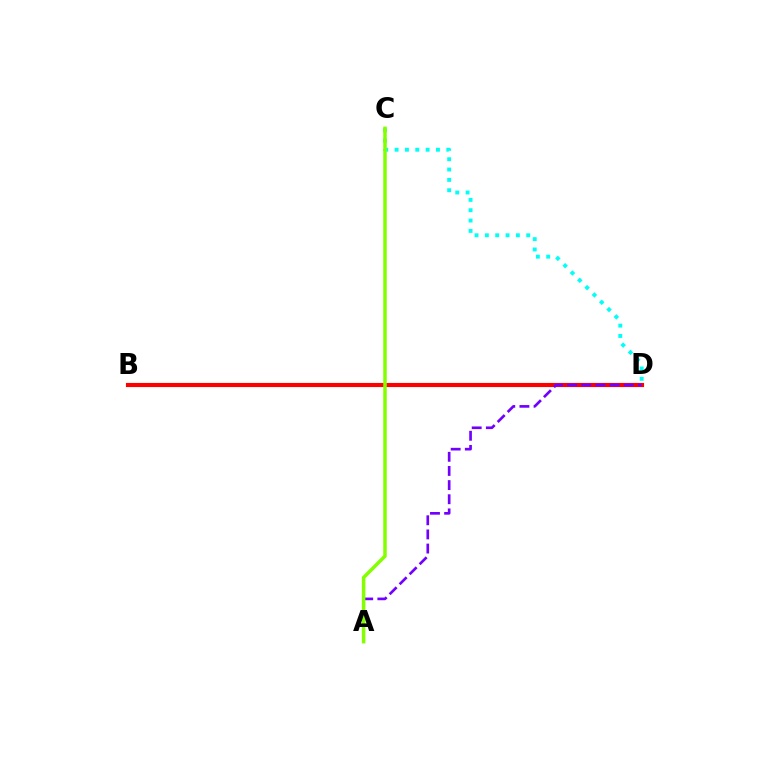{('B', 'D'): [{'color': '#ff0000', 'line_style': 'solid', 'thickness': 2.96}], ('A', 'D'): [{'color': '#7200ff', 'line_style': 'dashed', 'thickness': 1.92}], ('C', 'D'): [{'color': '#00fff6', 'line_style': 'dotted', 'thickness': 2.81}], ('A', 'C'): [{'color': '#84ff00', 'line_style': 'solid', 'thickness': 2.53}]}